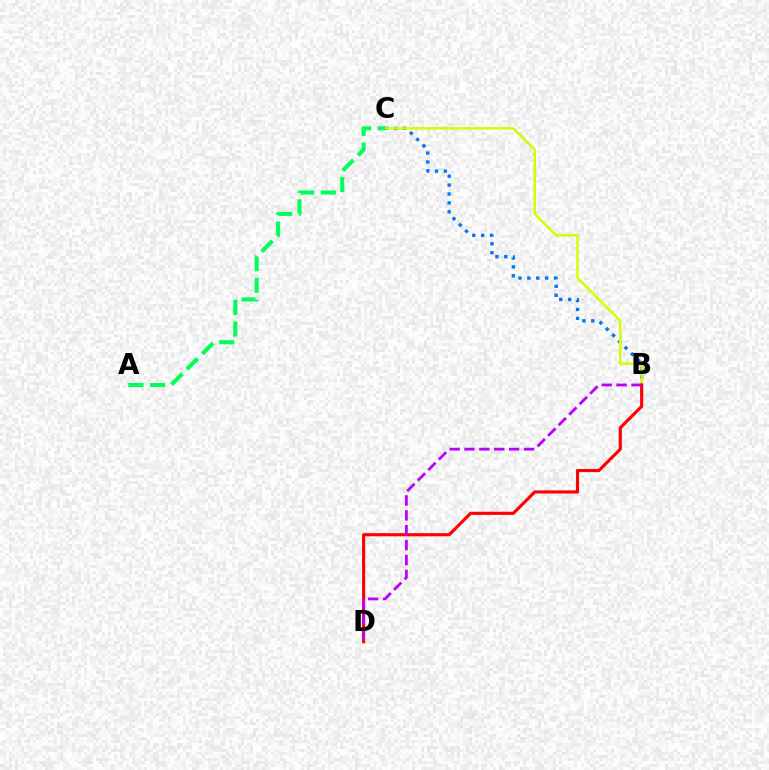{('B', 'C'): [{'color': '#0074ff', 'line_style': 'dotted', 'thickness': 2.42}, {'color': '#d1ff00', 'line_style': 'solid', 'thickness': 1.78}], ('B', 'D'): [{'color': '#ff0000', 'line_style': 'solid', 'thickness': 2.26}, {'color': '#b900ff', 'line_style': 'dashed', 'thickness': 2.02}], ('A', 'C'): [{'color': '#00ff5c', 'line_style': 'dashed', 'thickness': 2.95}]}